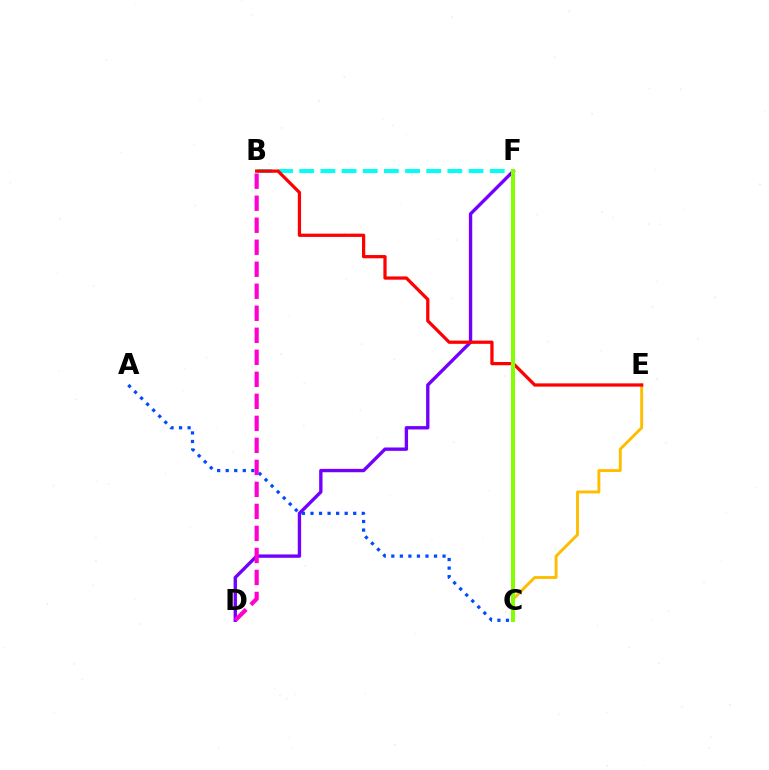{('B', 'F'): [{'color': '#00fff6', 'line_style': 'dashed', 'thickness': 2.88}], ('C', 'F'): [{'color': '#00ff39', 'line_style': 'dotted', 'thickness': 1.53}, {'color': '#84ff00', 'line_style': 'solid', 'thickness': 2.89}], ('D', 'F'): [{'color': '#7200ff', 'line_style': 'solid', 'thickness': 2.42}], ('C', 'E'): [{'color': '#ffbd00', 'line_style': 'solid', 'thickness': 2.09}], ('A', 'C'): [{'color': '#004bff', 'line_style': 'dotted', 'thickness': 2.32}], ('B', 'E'): [{'color': '#ff0000', 'line_style': 'solid', 'thickness': 2.34}], ('B', 'D'): [{'color': '#ff00cf', 'line_style': 'dashed', 'thickness': 2.99}]}